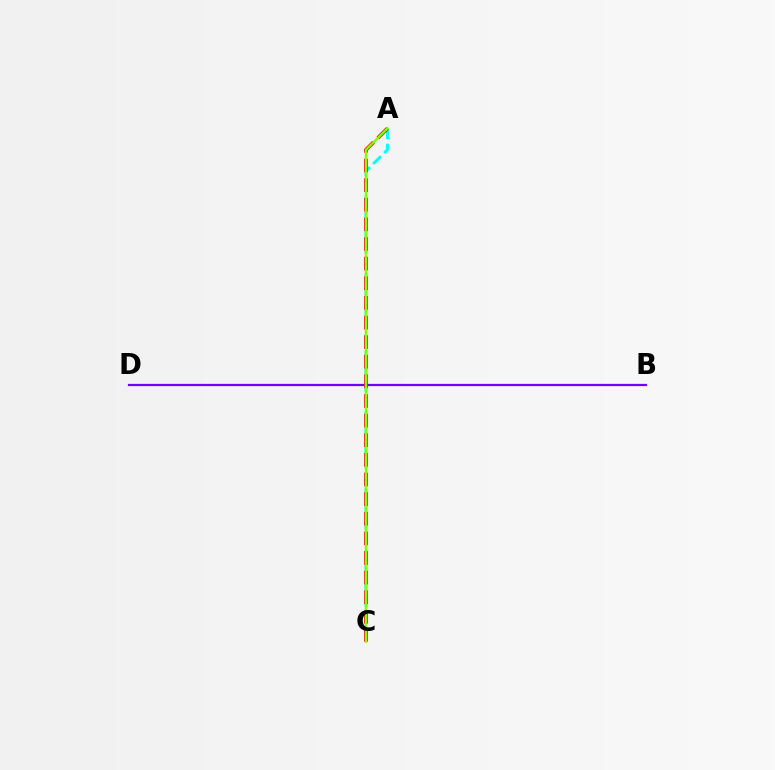{('A', 'C'): [{'color': '#00fff6', 'line_style': 'dashed', 'thickness': 2.09}, {'color': '#ff0000', 'line_style': 'dashed', 'thickness': 2.67}, {'color': '#84ff00', 'line_style': 'solid', 'thickness': 1.69}], ('B', 'D'): [{'color': '#7200ff', 'line_style': 'solid', 'thickness': 1.62}]}